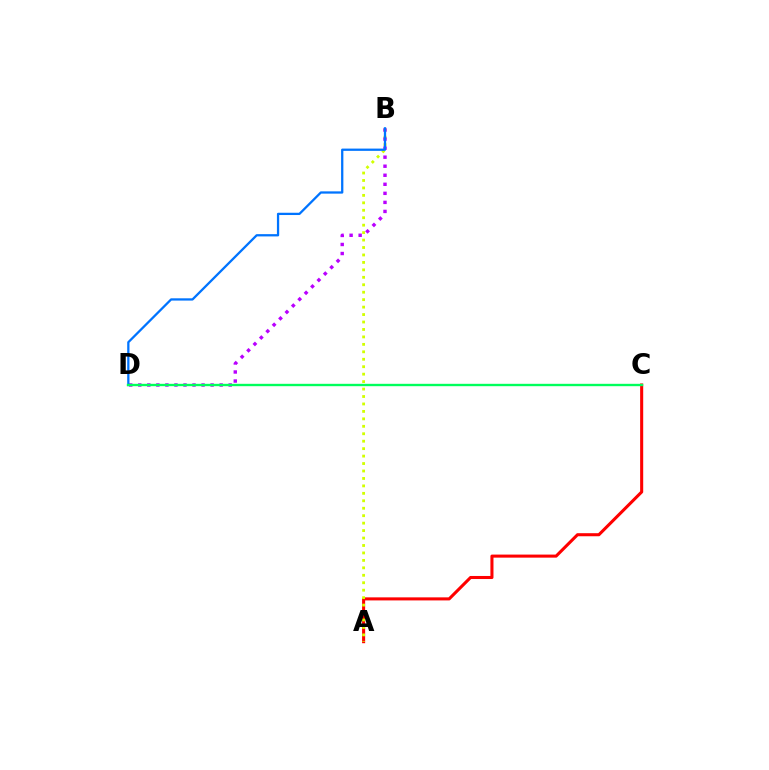{('A', 'C'): [{'color': '#ff0000', 'line_style': 'solid', 'thickness': 2.2}], ('A', 'B'): [{'color': '#d1ff00', 'line_style': 'dotted', 'thickness': 2.02}], ('B', 'D'): [{'color': '#b900ff', 'line_style': 'dotted', 'thickness': 2.46}, {'color': '#0074ff', 'line_style': 'solid', 'thickness': 1.64}], ('C', 'D'): [{'color': '#00ff5c', 'line_style': 'solid', 'thickness': 1.7}]}